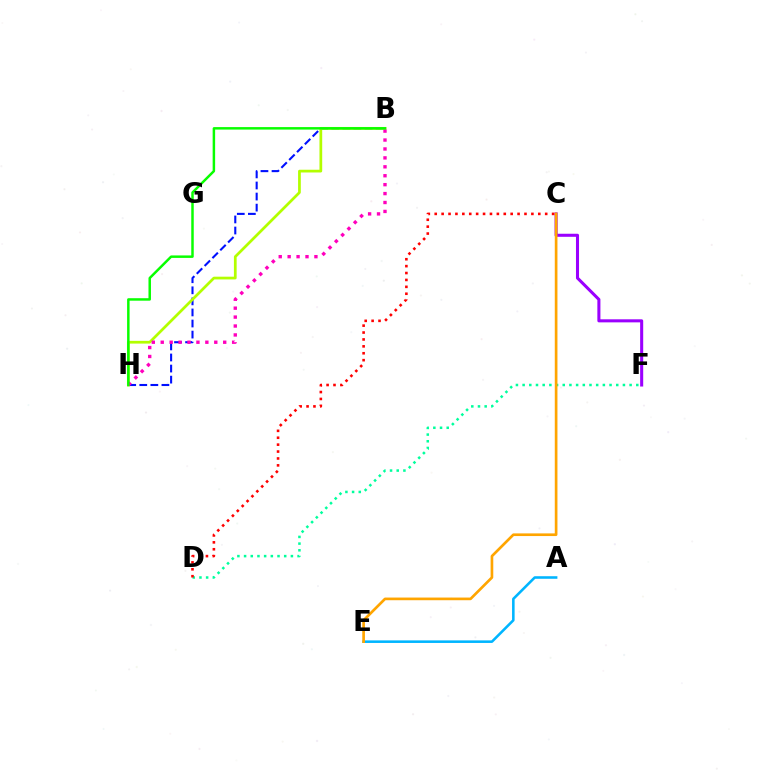{('A', 'E'): [{'color': '#00b5ff', 'line_style': 'solid', 'thickness': 1.85}], ('D', 'F'): [{'color': '#00ff9d', 'line_style': 'dotted', 'thickness': 1.82}], ('C', 'F'): [{'color': '#9b00ff', 'line_style': 'solid', 'thickness': 2.2}], ('B', 'H'): [{'color': '#0010ff', 'line_style': 'dashed', 'thickness': 1.5}, {'color': '#b3ff00', 'line_style': 'solid', 'thickness': 1.97}, {'color': '#ff00bd', 'line_style': 'dotted', 'thickness': 2.42}, {'color': '#08ff00', 'line_style': 'solid', 'thickness': 1.79}], ('C', 'E'): [{'color': '#ffa500', 'line_style': 'solid', 'thickness': 1.92}], ('C', 'D'): [{'color': '#ff0000', 'line_style': 'dotted', 'thickness': 1.88}]}